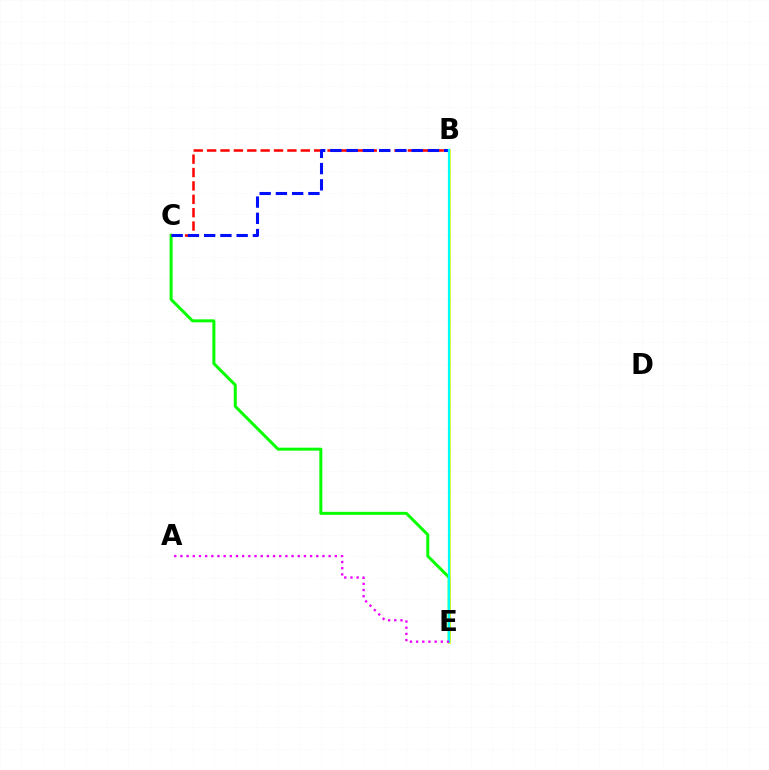{('C', 'E'): [{'color': '#08ff00', 'line_style': 'solid', 'thickness': 2.15}], ('B', 'C'): [{'color': '#ff0000', 'line_style': 'dashed', 'thickness': 1.82}, {'color': '#0010ff', 'line_style': 'dashed', 'thickness': 2.21}], ('B', 'E'): [{'color': '#fcf500', 'line_style': 'solid', 'thickness': 1.9}, {'color': '#00fff6', 'line_style': 'solid', 'thickness': 1.61}], ('A', 'E'): [{'color': '#ee00ff', 'line_style': 'dotted', 'thickness': 1.68}]}